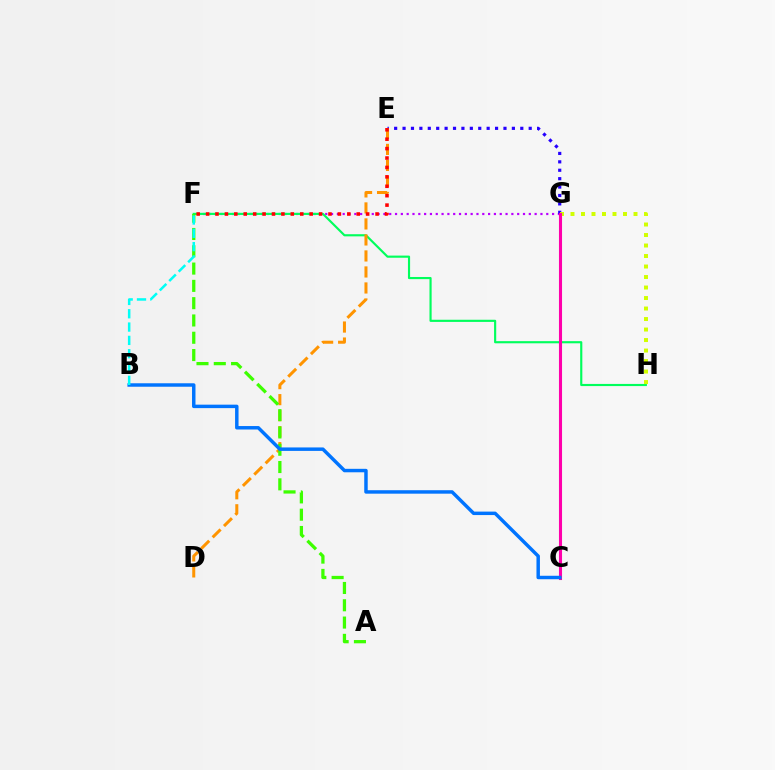{('F', 'G'): [{'color': '#b900ff', 'line_style': 'dotted', 'thickness': 1.58}], ('F', 'H'): [{'color': '#00ff5c', 'line_style': 'solid', 'thickness': 1.55}], ('E', 'G'): [{'color': '#2500ff', 'line_style': 'dotted', 'thickness': 2.28}], ('G', 'H'): [{'color': '#d1ff00', 'line_style': 'dotted', 'thickness': 2.85}], ('D', 'E'): [{'color': '#ff9400', 'line_style': 'dashed', 'thickness': 2.17}], ('E', 'F'): [{'color': '#ff0000', 'line_style': 'dotted', 'thickness': 2.56}], ('C', 'G'): [{'color': '#ff00ac', 'line_style': 'solid', 'thickness': 2.21}], ('A', 'F'): [{'color': '#3dff00', 'line_style': 'dashed', 'thickness': 2.35}], ('B', 'C'): [{'color': '#0074ff', 'line_style': 'solid', 'thickness': 2.49}], ('B', 'F'): [{'color': '#00fff6', 'line_style': 'dashed', 'thickness': 1.81}]}